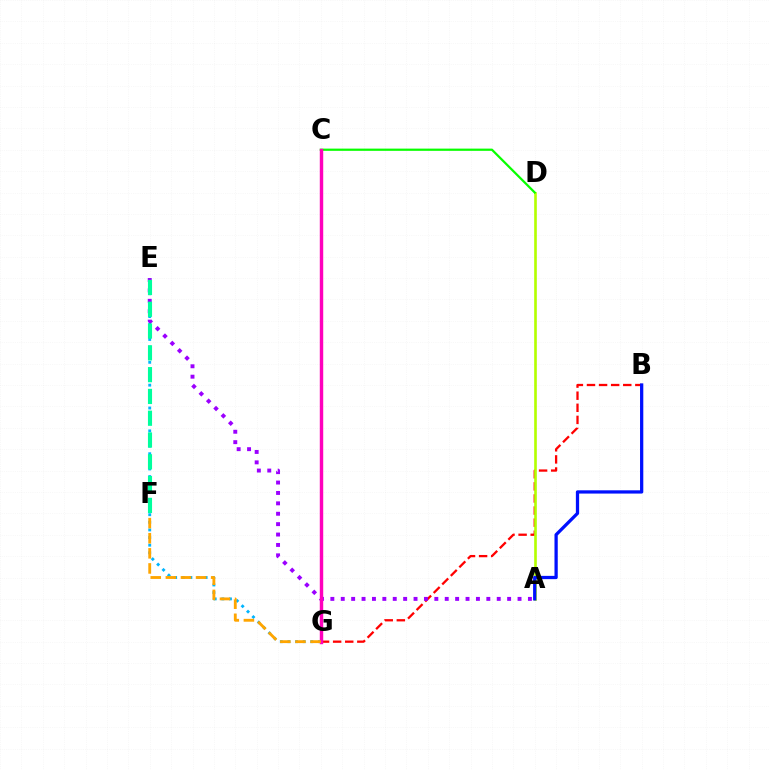{('B', 'G'): [{'color': '#ff0000', 'line_style': 'dashed', 'thickness': 1.64}], ('A', 'D'): [{'color': '#b3ff00', 'line_style': 'solid', 'thickness': 1.9}], ('E', 'G'): [{'color': '#00b5ff', 'line_style': 'dotted', 'thickness': 2.07}], ('A', 'B'): [{'color': '#0010ff', 'line_style': 'solid', 'thickness': 2.35}], ('C', 'D'): [{'color': '#08ff00', 'line_style': 'solid', 'thickness': 1.6}], ('A', 'E'): [{'color': '#9b00ff', 'line_style': 'dotted', 'thickness': 2.83}], ('C', 'G'): [{'color': '#ff00bd', 'line_style': 'solid', 'thickness': 2.47}], ('E', 'F'): [{'color': '#00ff9d', 'line_style': 'dashed', 'thickness': 2.96}], ('F', 'G'): [{'color': '#ffa500', 'line_style': 'dashed', 'thickness': 2.05}]}